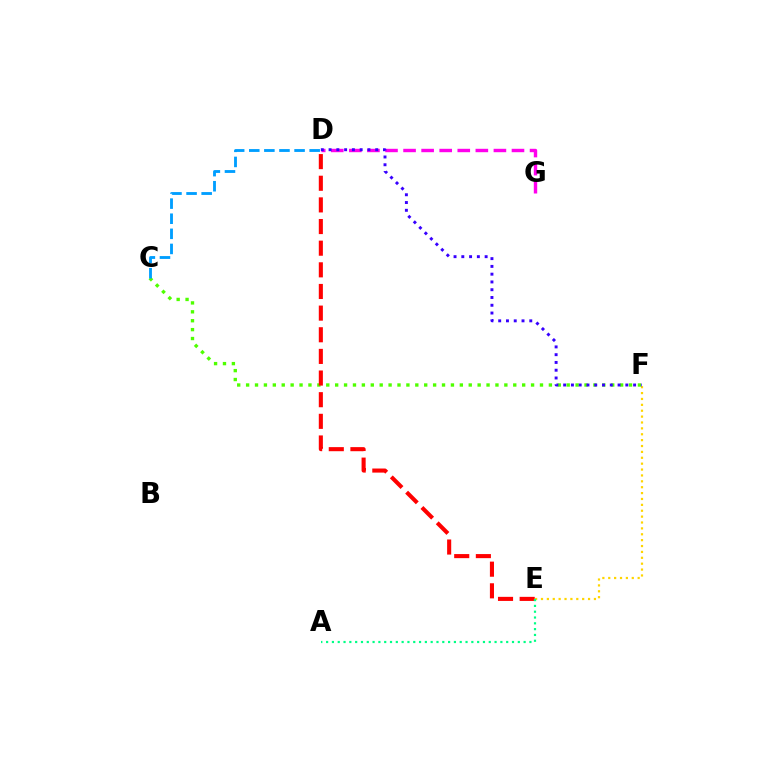{('C', 'F'): [{'color': '#4fff00', 'line_style': 'dotted', 'thickness': 2.42}], ('C', 'D'): [{'color': '#009eff', 'line_style': 'dashed', 'thickness': 2.05}], ('D', 'G'): [{'color': '#ff00ed', 'line_style': 'dashed', 'thickness': 2.45}], ('D', 'E'): [{'color': '#ff0000', 'line_style': 'dashed', 'thickness': 2.94}], ('E', 'F'): [{'color': '#ffd500', 'line_style': 'dotted', 'thickness': 1.6}], ('A', 'E'): [{'color': '#00ff86', 'line_style': 'dotted', 'thickness': 1.58}], ('D', 'F'): [{'color': '#3700ff', 'line_style': 'dotted', 'thickness': 2.11}]}